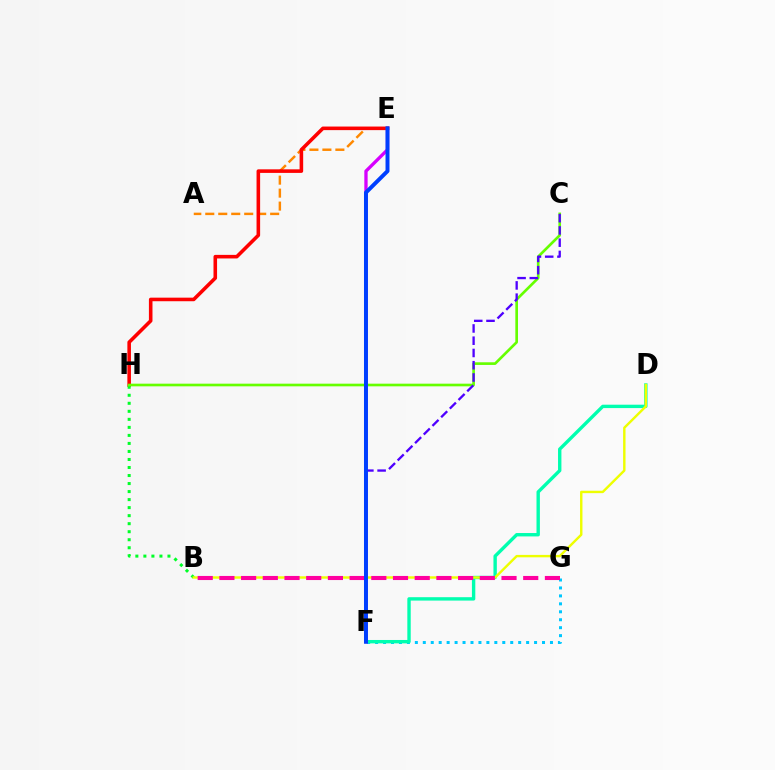{('A', 'E'): [{'color': '#ff8800', 'line_style': 'dashed', 'thickness': 1.76}], ('F', 'G'): [{'color': '#00c7ff', 'line_style': 'dotted', 'thickness': 2.16}], ('E', 'H'): [{'color': '#ff0000', 'line_style': 'solid', 'thickness': 2.57}], ('D', 'F'): [{'color': '#00ffaf', 'line_style': 'solid', 'thickness': 2.44}], ('B', 'H'): [{'color': '#00ff27', 'line_style': 'dotted', 'thickness': 2.18}], ('C', 'H'): [{'color': '#66ff00', 'line_style': 'solid', 'thickness': 1.91}], ('B', 'D'): [{'color': '#eeff00', 'line_style': 'solid', 'thickness': 1.74}], ('E', 'F'): [{'color': '#d600ff', 'line_style': 'solid', 'thickness': 2.38}, {'color': '#003fff', 'line_style': 'solid', 'thickness': 2.85}], ('B', 'G'): [{'color': '#ff00a0', 'line_style': 'dashed', 'thickness': 2.95}], ('C', 'F'): [{'color': '#4f00ff', 'line_style': 'dashed', 'thickness': 1.66}]}